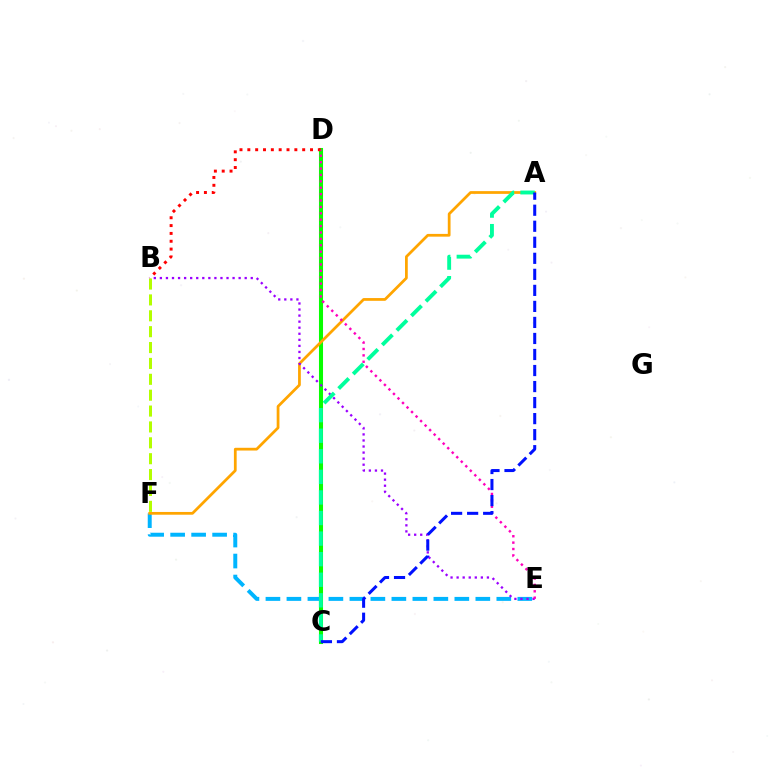{('E', 'F'): [{'color': '#00b5ff', 'line_style': 'dashed', 'thickness': 2.85}], ('C', 'D'): [{'color': '#08ff00', 'line_style': 'solid', 'thickness': 2.92}], ('B', 'F'): [{'color': '#b3ff00', 'line_style': 'dashed', 'thickness': 2.16}], ('A', 'F'): [{'color': '#ffa500', 'line_style': 'solid', 'thickness': 1.98}], ('B', 'D'): [{'color': '#ff0000', 'line_style': 'dotted', 'thickness': 2.13}], ('B', 'E'): [{'color': '#9b00ff', 'line_style': 'dotted', 'thickness': 1.65}], ('D', 'E'): [{'color': '#ff00bd', 'line_style': 'dotted', 'thickness': 1.74}], ('A', 'C'): [{'color': '#00ff9d', 'line_style': 'dashed', 'thickness': 2.79}, {'color': '#0010ff', 'line_style': 'dashed', 'thickness': 2.18}]}